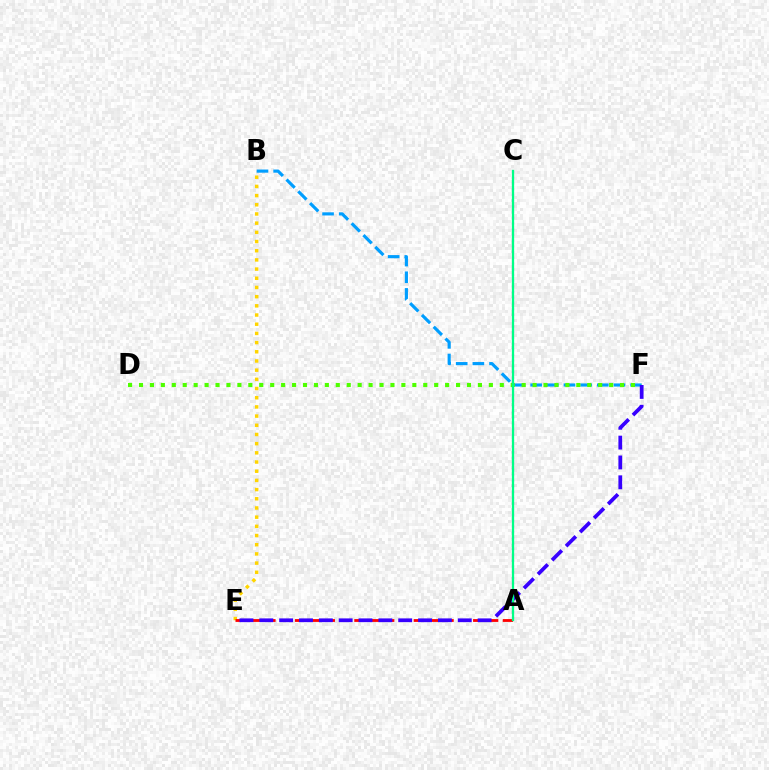{('B', 'F'): [{'color': '#009eff', 'line_style': 'dashed', 'thickness': 2.26}], ('B', 'E'): [{'color': '#ffd500', 'line_style': 'dotted', 'thickness': 2.5}], ('D', 'F'): [{'color': '#4fff00', 'line_style': 'dotted', 'thickness': 2.97}], ('A', 'E'): [{'color': '#ff0000', 'line_style': 'dashed', 'thickness': 2.02}], ('E', 'F'): [{'color': '#3700ff', 'line_style': 'dashed', 'thickness': 2.7}], ('A', 'C'): [{'color': '#ff00ed', 'line_style': 'dotted', 'thickness': 1.55}, {'color': '#00ff86', 'line_style': 'solid', 'thickness': 1.64}]}